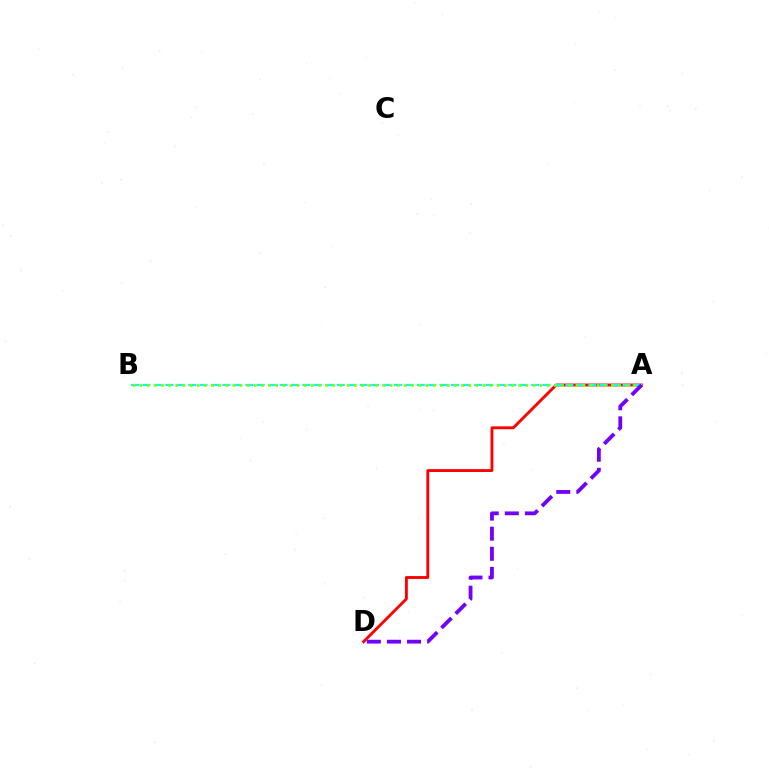{('A', 'D'): [{'color': '#ff0000', 'line_style': 'solid', 'thickness': 2.07}, {'color': '#7200ff', 'line_style': 'dashed', 'thickness': 2.73}], ('A', 'B'): [{'color': '#00fff6', 'line_style': 'dashed', 'thickness': 1.55}, {'color': '#84ff00', 'line_style': 'dotted', 'thickness': 1.94}]}